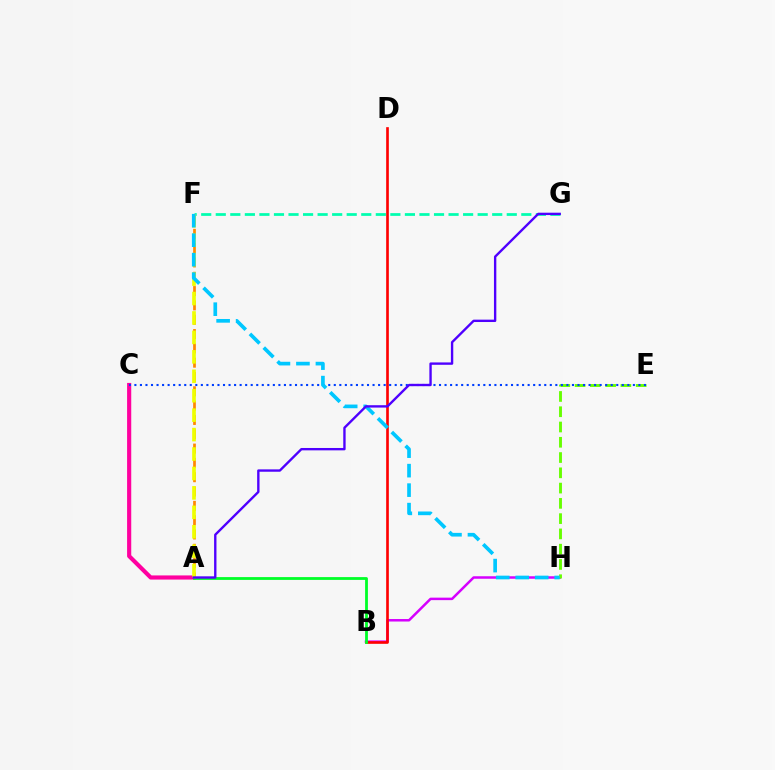{('B', 'H'): [{'color': '#d600ff', 'line_style': 'solid', 'thickness': 1.8}], ('A', 'C'): [{'color': '#ff00a0', 'line_style': 'solid', 'thickness': 2.99}], ('B', 'D'): [{'color': '#ff0000', 'line_style': 'solid', 'thickness': 1.91}], ('A', 'B'): [{'color': '#00ff27', 'line_style': 'solid', 'thickness': 2.01}], ('A', 'F'): [{'color': '#ff8800', 'line_style': 'dashed', 'thickness': 1.95}, {'color': '#eeff00', 'line_style': 'dashed', 'thickness': 2.64}], ('F', 'G'): [{'color': '#00ffaf', 'line_style': 'dashed', 'thickness': 1.98}], ('E', 'H'): [{'color': '#66ff00', 'line_style': 'dashed', 'thickness': 2.07}], ('C', 'E'): [{'color': '#003fff', 'line_style': 'dotted', 'thickness': 1.5}], ('F', 'H'): [{'color': '#00c7ff', 'line_style': 'dashed', 'thickness': 2.65}], ('A', 'G'): [{'color': '#4f00ff', 'line_style': 'solid', 'thickness': 1.71}]}